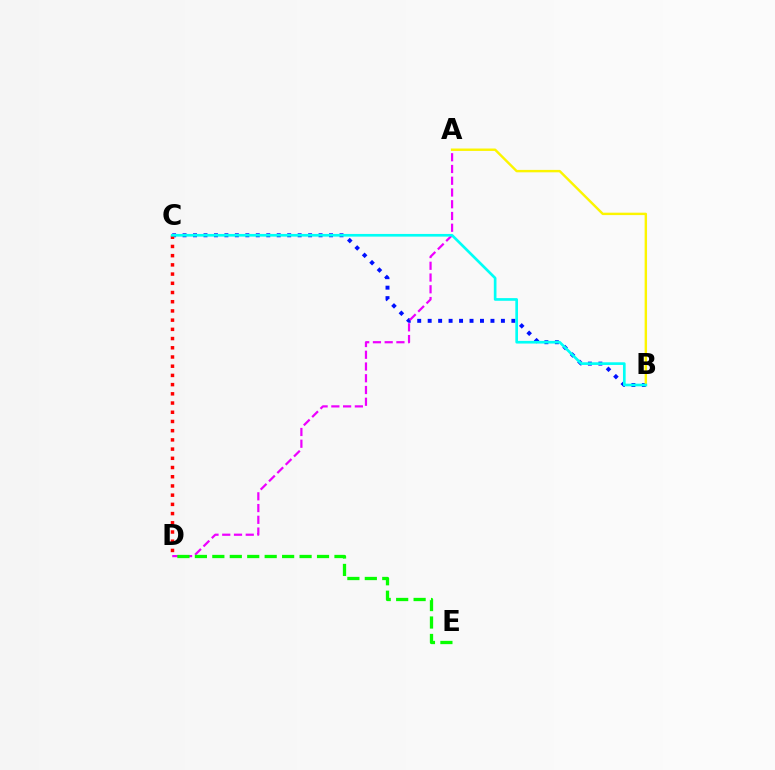{('B', 'C'): [{'color': '#0010ff', 'line_style': 'dotted', 'thickness': 2.84}, {'color': '#00fff6', 'line_style': 'solid', 'thickness': 1.92}], ('A', 'B'): [{'color': '#fcf500', 'line_style': 'solid', 'thickness': 1.74}], ('A', 'D'): [{'color': '#ee00ff', 'line_style': 'dashed', 'thickness': 1.6}], ('C', 'D'): [{'color': '#ff0000', 'line_style': 'dotted', 'thickness': 2.5}], ('D', 'E'): [{'color': '#08ff00', 'line_style': 'dashed', 'thickness': 2.37}]}